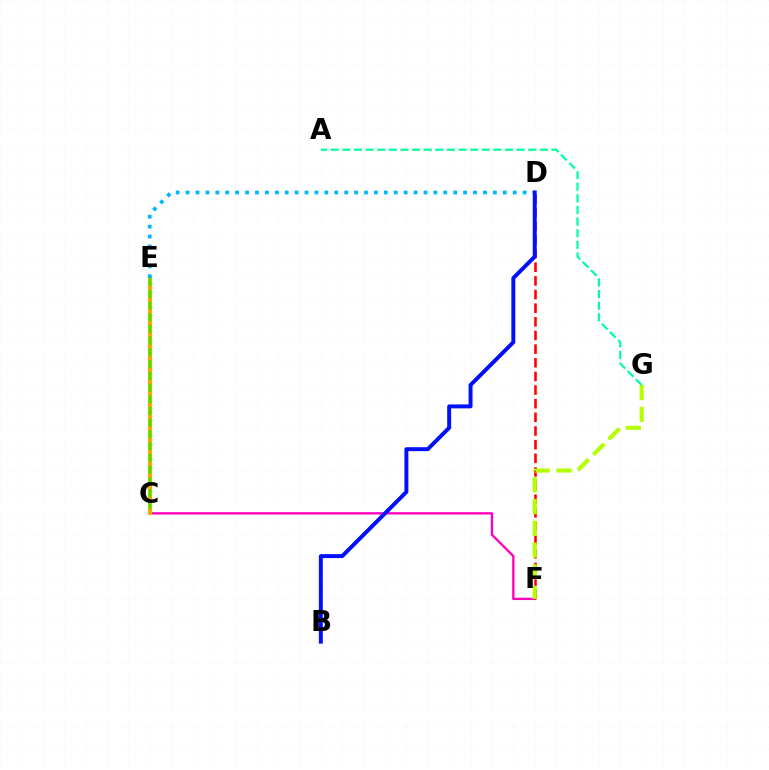{('C', 'F'): [{'color': '#ff00bd', 'line_style': 'solid', 'thickness': 1.67}], ('C', 'E'): [{'color': '#9b00ff', 'line_style': 'dotted', 'thickness': 2.95}, {'color': '#ffa500', 'line_style': 'solid', 'thickness': 2.99}, {'color': '#08ff00', 'line_style': 'dashed', 'thickness': 1.59}], ('D', 'F'): [{'color': '#ff0000', 'line_style': 'dashed', 'thickness': 1.85}], ('D', 'E'): [{'color': '#00b5ff', 'line_style': 'dotted', 'thickness': 2.69}], ('B', 'D'): [{'color': '#0010ff', 'line_style': 'solid', 'thickness': 2.84}], ('F', 'G'): [{'color': '#b3ff00', 'line_style': 'dashed', 'thickness': 2.96}], ('A', 'G'): [{'color': '#00ff9d', 'line_style': 'dashed', 'thickness': 1.58}]}